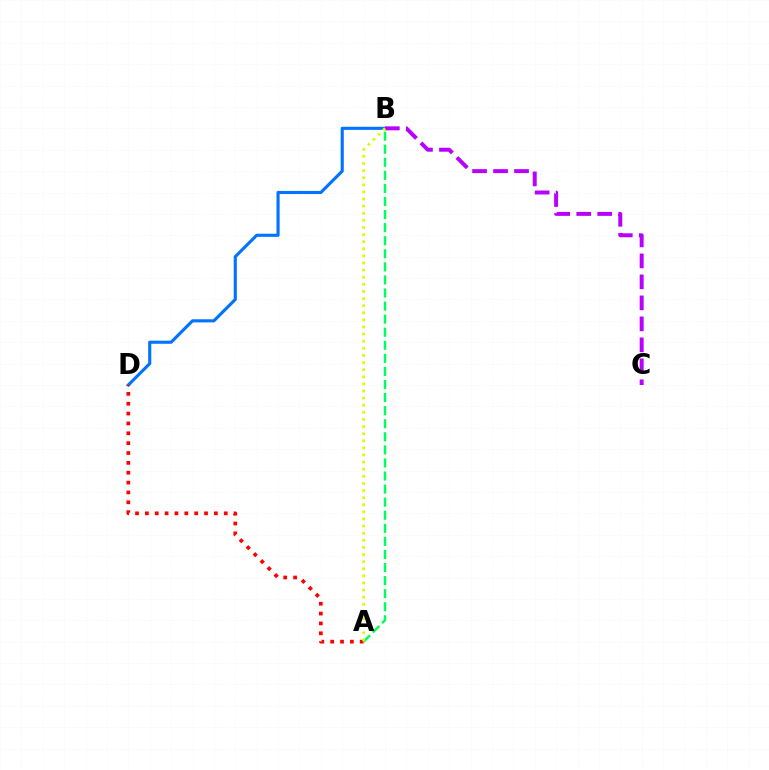{('B', 'D'): [{'color': '#0074ff', 'line_style': 'solid', 'thickness': 2.24}], ('A', 'D'): [{'color': '#ff0000', 'line_style': 'dotted', 'thickness': 2.68}], ('B', 'C'): [{'color': '#b900ff', 'line_style': 'dashed', 'thickness': 2.85}], ('A', 'B'): [{'color': '#00ff5c', 'line_style': 'dashed', 'thickness': 1.78}, {'color': '#d1ff00', 'line_style': 'dotted', 'thickness': 1.93}]}